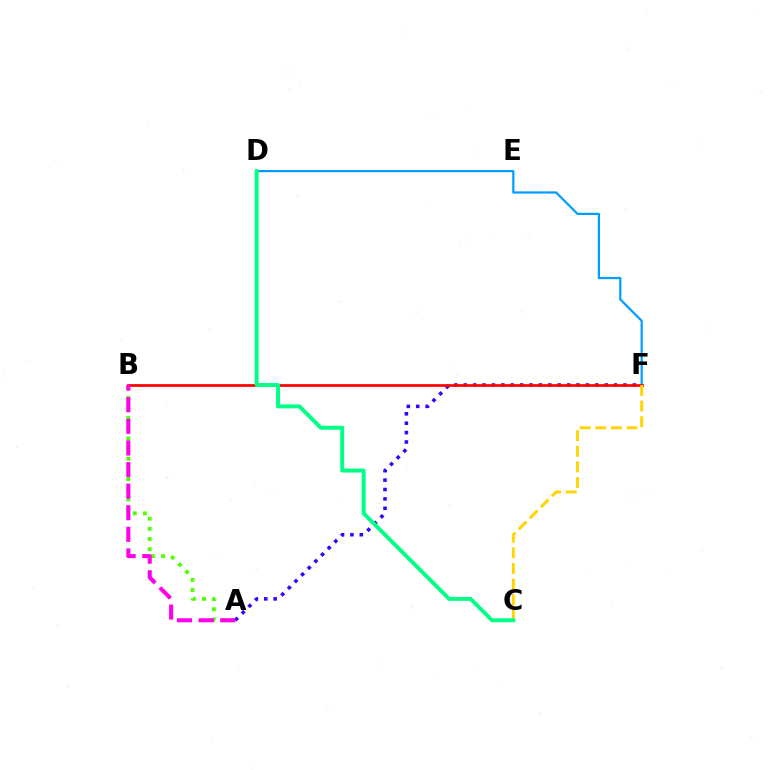{('D', 'F'): [{'color': '#009eff', 'line_style': 'solid', 'thickness': 1.6}], ('A', 'B'): [{'color': '#4fff00', 'line_style': 'dotted', 'thickness': 2.76}, {'color': '#ff00ed', 'line_style': 'dashed', 'thickness': 2.93}], ('A', 'F'): [{'color': '#3700ff', 'line_style': 'dotted', 'thickness': 2.55}], ('B', 'F'): [{'color': '#ff0000', 'line_style': 'solid', 'thickness': 1.96}], ('C', 'F'): [{'color': '#ffd500', 'line_style': 'dashed', 'thickness': 2.12}], ('C', 'D'): [{'color': '#00ff86', 'line_style': 'solid', 'thickness': 2.85}]}